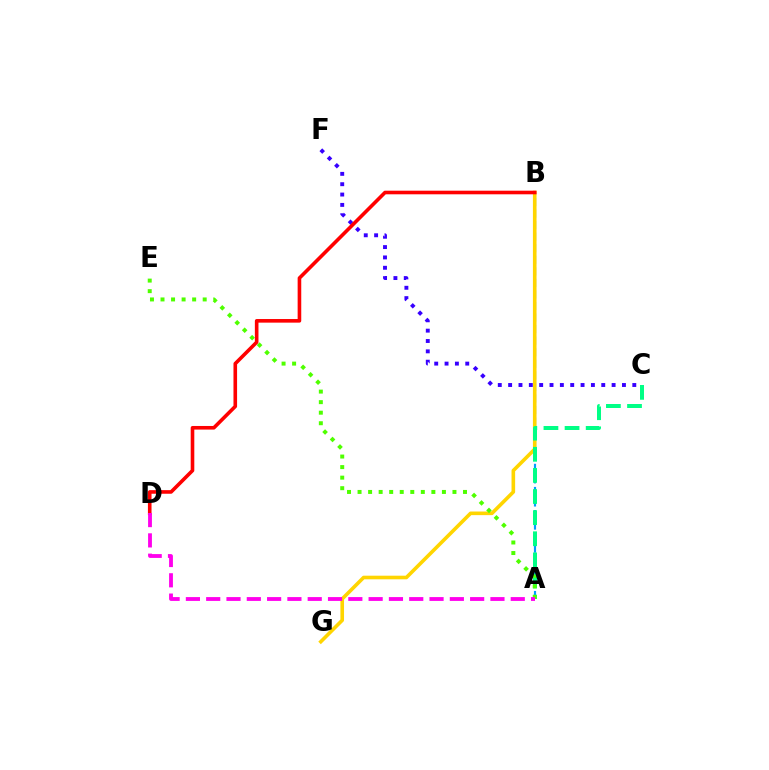{('A', 'B'): [{'color': '#009eff', 'line_style': 'dashed', 'thickness': 1.57}], ('B', 'G'): [{'color': '#ffd500', 'line_style': 'solid', 'thickness': 2.6}], ('A', 'C'): [{'color': '#00ff86', 'line_style': 'dashed', 'thickness': 2.87}], ('C', 'F'): [{'color': '#3700ff', 'line_style': 'dotted', 'thickness': 2.81}], ('B', 'D'): [{'color': '#ff0000', 'line_style': 'solid', 'thickness': 2.6}], ('A', 'E'): [{'color': '#4fff00', 'line_style': 'dotted', 'thickness': 2.87}], ('A', 'D'): [{'color': '#ff00ed', 'line_style': 'dashed', 'thickness': 2.76}]}